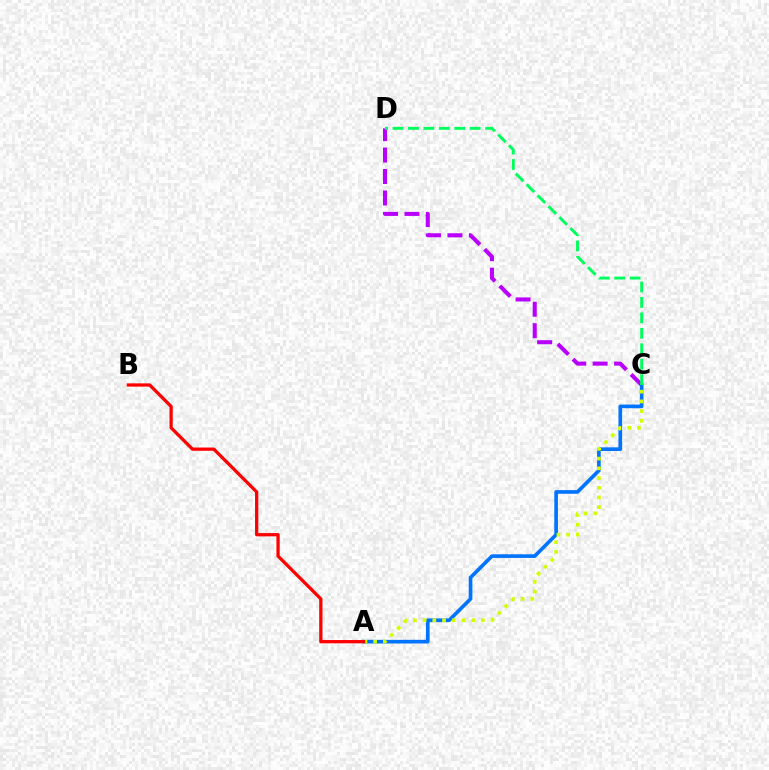{('C', 'D'): [{'color': '#b900ff', 'line_style': 'dashed', 'thickness': 2.91}, {'color': '#00ff5c', 'line_style': 'dashed', 'thickness': 2.1}], ('A', 'C'): [{'color': '#0074ff', 'line_style': 'solid', 'thickness': 2.63}, {'color': '#d1ff00', 'line_style': 'dotted', 'thickness': 2.64}], ('A', 'B'): [{'color': '#ff0000', 'line_style': 'solid', 'thickness': 2.35}]}